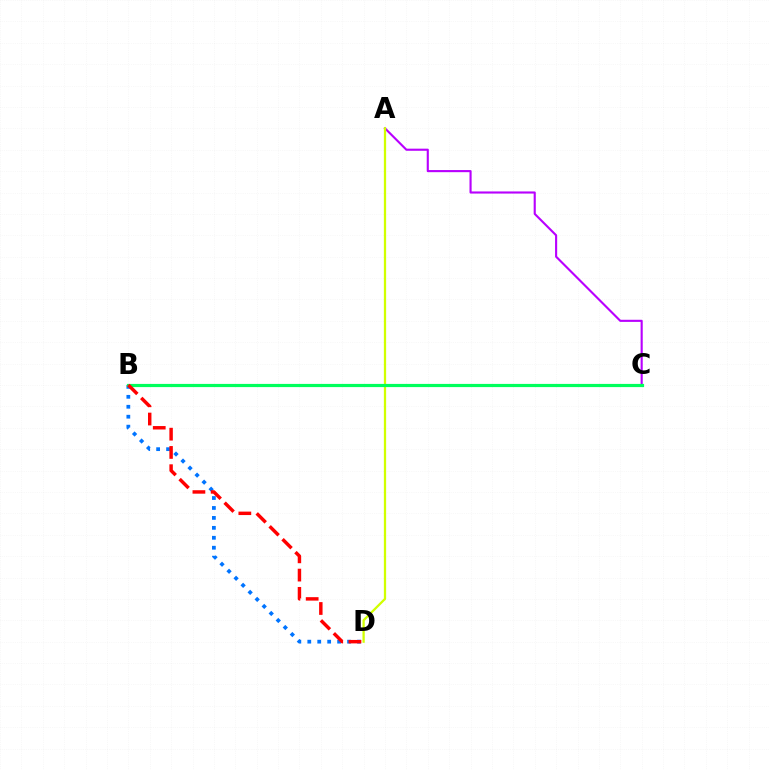{('A', 'C'): [{'color': '#b900ff', 'line_style': 'solid', 'thickness': 1.53}], ('A', 'D'): [{'color': '#d1ff00', 'line_style': 'solid', 'thickness': 1.63}], ('B', 'D'): [{'color': '#0074ff', 'line_style': 'dotted', 'thickness': 2.7}, {'color': '#ff0000', 'line_style': 'dashed', 'thickness': 2.48}], ('B', 'C'): [{'color': '#00ff5c', 'line_style': 'solid', 'thickness': 2.29}]}